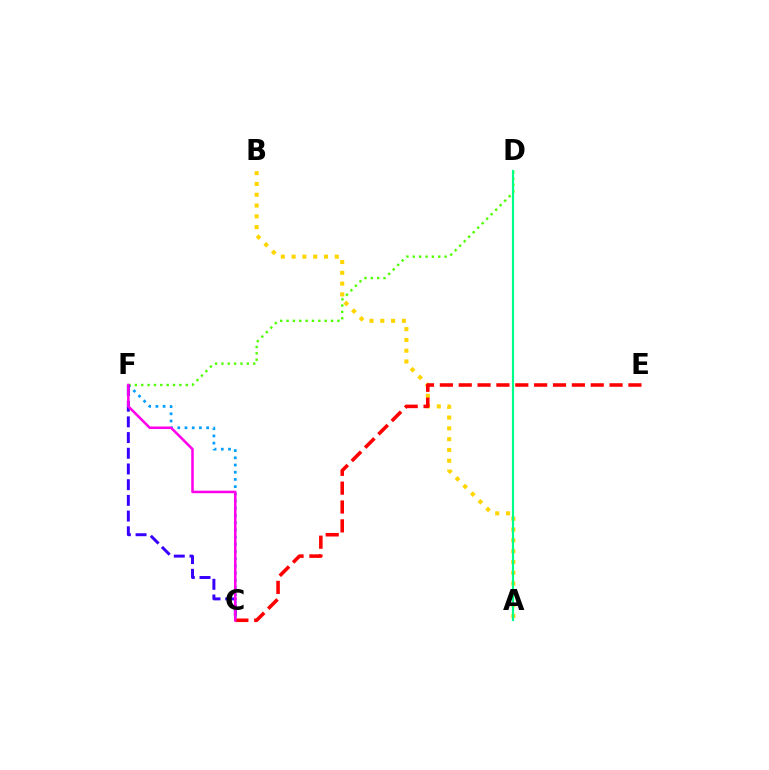{('A', 'B'): [{'color': '#ffd500', 'line_style': 'dotted', 'thickness': 2.93}], ('C', 'F'): [{'color': '#009eff', 'line_style': 'dotted', 'thickness': 1.96}, {'color': '#3700ff', 'line_style': 'dashed', 'thickness': 2.13}, {'color': '#ff00ed', 'line_style': 'solid', 'thickness': 1.83}], ('D', 'F'): [{'color': '#4fff00', 'line_style': 'dotted', 'thickness': 1.73}], ('C', 'E'): [{'color': '#ff0000', 'line_style': 'dashed', 'thickness': 2.56}], ('A', 'D'): [{'color': '#00ff86', 'line_style': 'solid', 'thickness': 1.56}]}